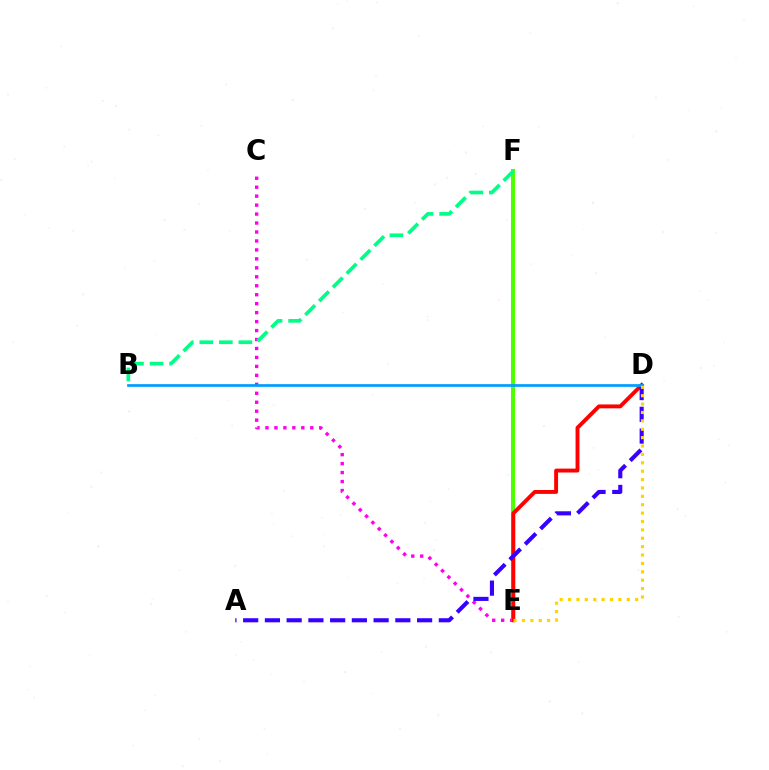{('C', 'E'): [{'color': '#ff00ed', 'line_style': 'dotted', 'thickness': 2.43}], ('E', 'F'): [{'color': '#4fff00', 'line_style': 'solid', 'thickness': 2.91}], ('D', 'E'): [{'color': '#ff0000', 'line_style': 'solid', 'thickness': 2.8}, {'color': '#ffd500', 'line_style': 'dotted', 'thickness': 2.28}], ('B', 'F'): [{'color': '#00ff86', 'line_style': 'dashed', 'thickness': 2.65}], ('A', 'D'): [{'color': '#3700ff', 'line_style': 'dashed', 'thickness': 2.95}], ('B', 'D'): [{'color': '#009eff', 'line_style': 'solid', 'thickness': 1.96}]}